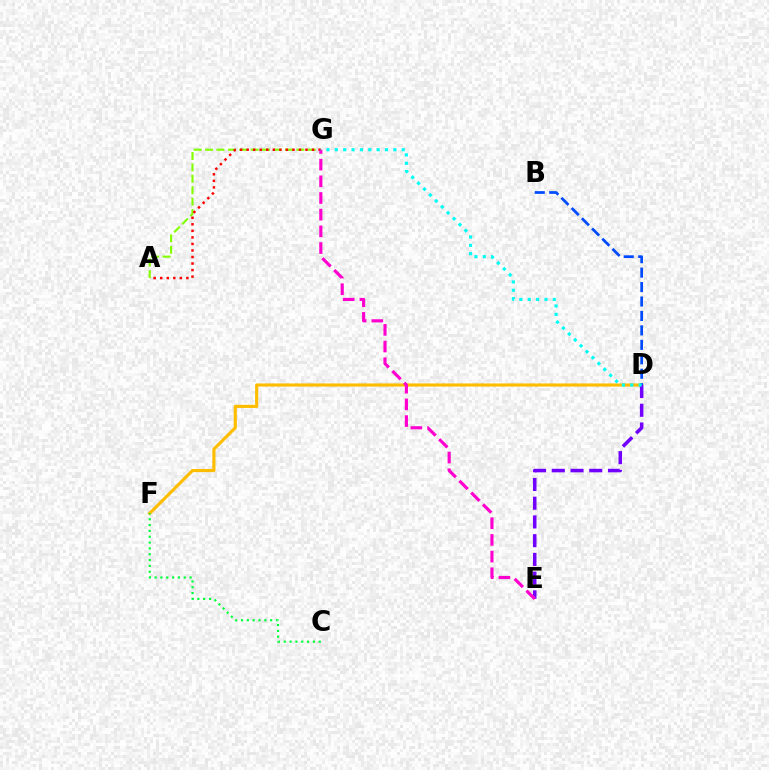{('A', 'G'): [{'color': '#84ff00', 'line_style': 'dashed', 'thickness': 1.55}, {'color': '#ff0000', 'line_style': 'dotted', 'thickness': 1.78}], ('D', 'F'): [{'color': '#ffbd00', 'line_style': 'solid', 'thickness': 2.25}], ('D', 'E'): [{'color': '#7200ff', 'line_style': 'dashed', 'thickness': 2.55}], ('C', 'F'): [{'color': '#00ff39', 'line_style': 'dotted', 'thickness': 1.58}], ('E', 'G'): [{'color': '#ff00cf', 'line_style': 'dashed', 'thickness': 2.27}], ('B', 'D'): [{'color': '#004bff', 'line_style': 'dashed', 'thickness': 1.96}], ('D', 'G'): [{'color': '#00fff6', 'line_style': 'dotted', 'thickness': 2.27}]}